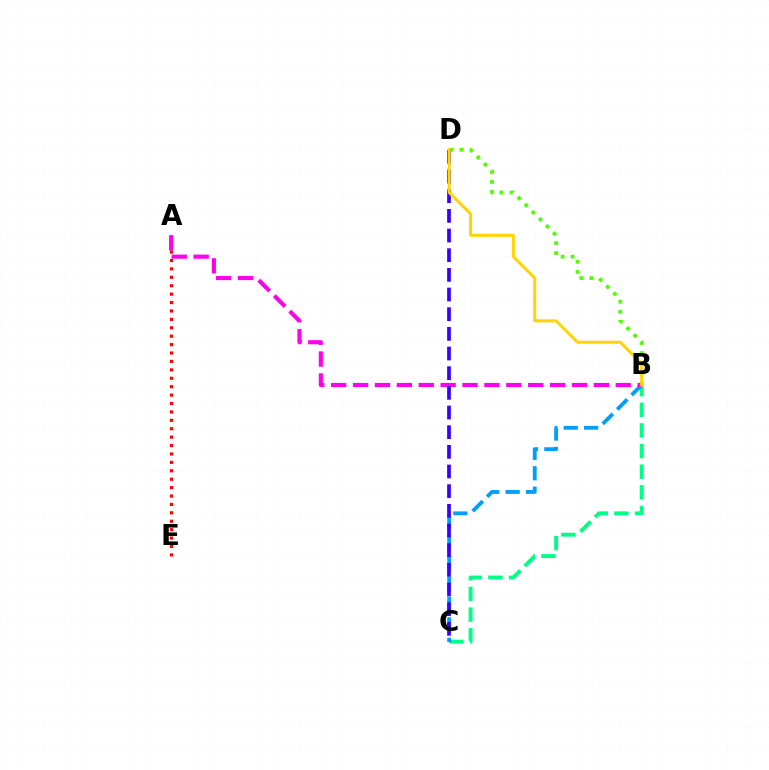{('B', 'D'): [{'color': '#4fff00', 'line_style': 'dotted', 'thickness': 2.72}, {'color': '#ffd500', 'line_style': 'solid', 'thickness': 2.15}], ('B', 'C'): [{'color': '#00ff86', 'line_style': 'dashed', 'thickness': 2.8}, {'color': '#009eff', 'line_style': 'dashed', 'thickness': 2.77}], ('A', 'E'): [{'color': '#ff0000', 'line_style': 'dotted', 'thickness': 2.29}], ('A', 'B'): [{'color': '#ff00ed', 'line_style': 'dashed', 'thickness': 2.97}], ('C', 'D'): [{'color': '#3700ff', 'line_style': 'dashed', 'thickness': 2.67}]}